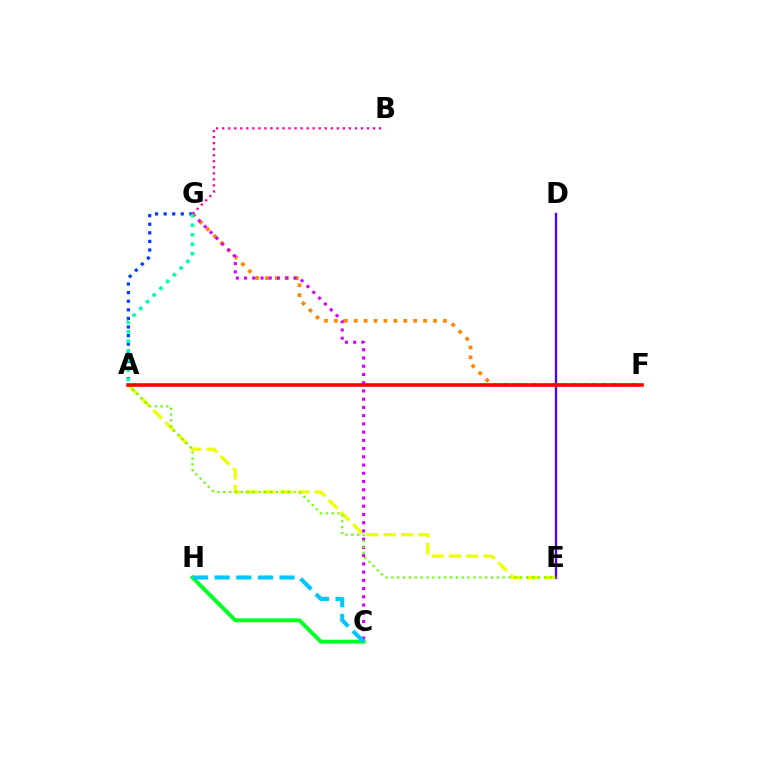{('A', 'E'): [{'color': '#eeff00', 'line_style': 'dashed', 'thickness': 2.35}, {'color': '#66ff00', 'line_style': 'dotted', 'thickness': 1.59}], ('C', 'H'): [{'color': '#00ff27', 'line_style': 'solid', 'thickness': 2.82}, {'color': '#00c7ff', 'line_style': 'dashed', 'thickness': 2.94}], ('F', 'G'): [{'color': '#ff8800', 'line_style': 'dotted', 'thickness': 2.69}], ('C', 'G'): [{'color': '#d600ff', 'line_style': 'dotted', 'thickness': 2.24}], ('A', 'G'): [{'color': '#003fff', 'line_style': 'dotted', 'thickness': 2.33}, {'color': '#00ffaf', 'line_style': 'dotted', 'thickness': 2.58}], ('D', 'E'): [{'color': '#4f00ff', 'line_style': 'solid', 'thickness': 1.67}], ('A', 'F'): [{'color': '#ff0000', 'line_style': 'solid', 'thickness': 2.59}], ('B', 'G'): [{'color': '#ff00a0', 'line_style': 'dotted', 'thickness': 1.64}]}